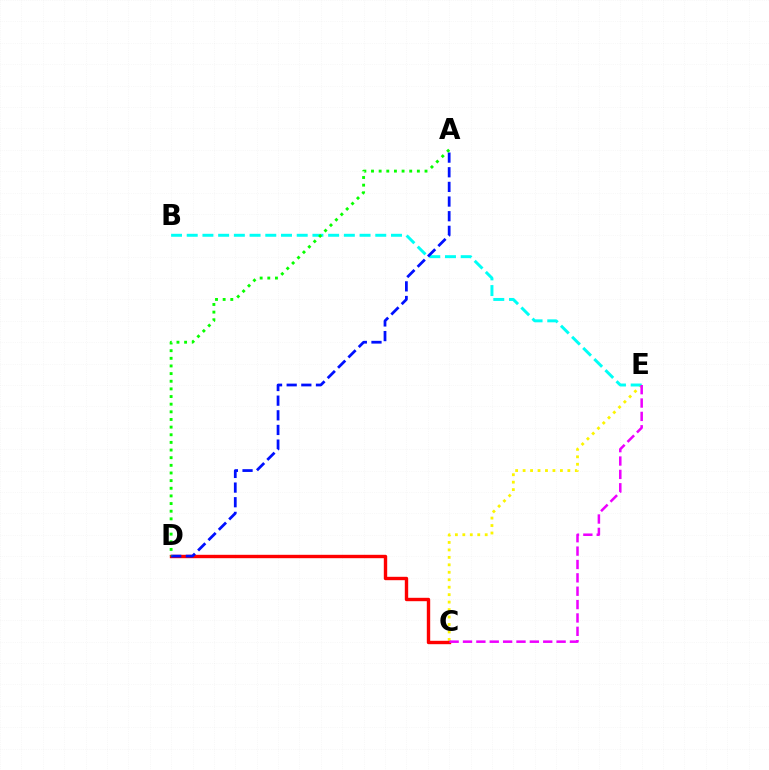{('C', 'E'): [{'color': '#fcf500', 'line_style': 'dotted', 'thickness': 2.03}, {'color': '#ee00ff', 'line_style': 'dashed', 'thickness': 1.82}], ('C', 'D'): [{'color': '#ff0000', 'line_style': 'solid', 'thickness': 2.44}], ('B', 'E'): [{'color': '#00fff6', 'line_style': 'dashed', 'thickness': 2.13}], ('A', 'D'): [{'color': '#0010ff', 'line_style': 'dashed', 'thickness': 1.99}, {'color': '#08ff00', 'line_style': 'dotted', 'thickness': 2.08}]}